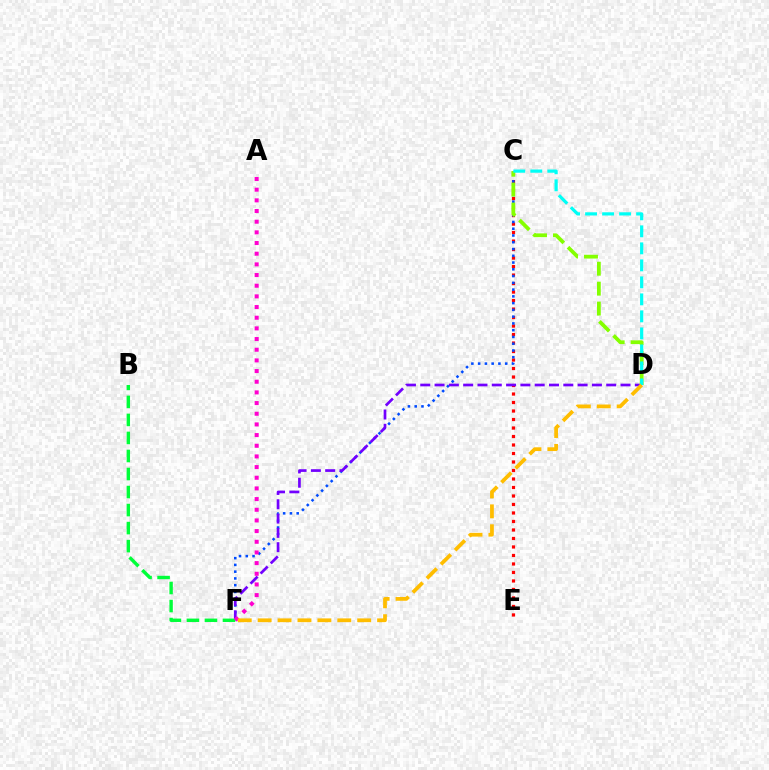{('C', 'E'): [{'color': '#ff0000', 'line_style': 'dotted', 'thickness': 2.31}], ('C', 'F'): [{'color': '#004bff', 'line_style': 'dotted', 'thickness': 1.84}], ('D', 'F'): [{'color': '#7200ff', 'line_style': 'dashed', 'thickness': 1.94}, {'color': '#ffbd00', 'line_style': 'dashed', 'thickness': 2.7}], ('B', 'F'): [{'color': '#00ff39', 'line_style': 'dashed', 'thickness': 2.45}], ('A', 'F'): [{'color': '#ff00cf', 'line_style': 'dotted', 'thickness': 2.9}], ('C', 'D'): [{'color': '#84ff00', 'line_style': 'dashed', 'thickness': 2.71}, {'color': '#00fff6', 'line_style': 'dashed', 'thickness': 2.31}]}